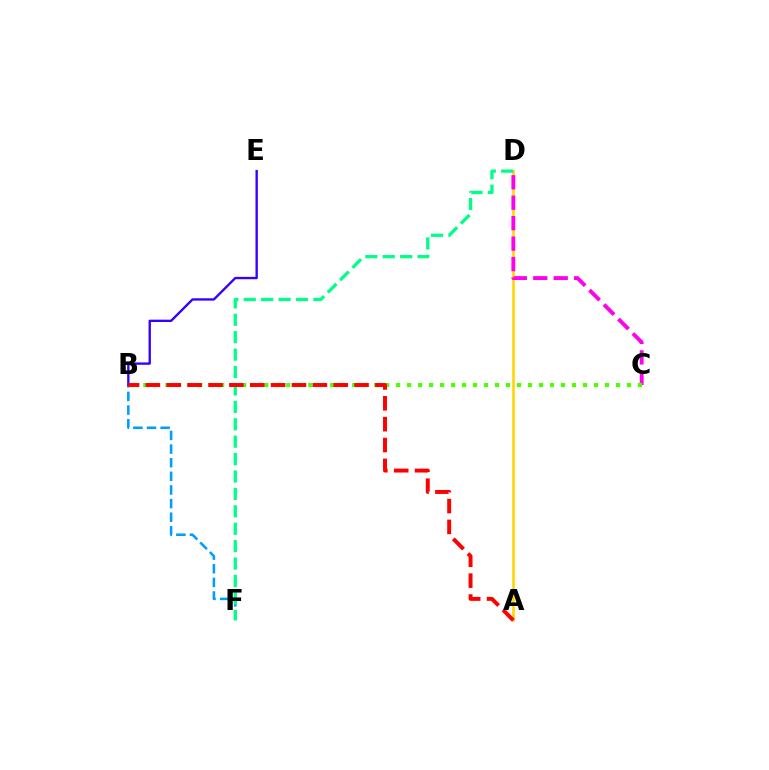{('A', 'D'): [{'color': '#ffd500', 'line_style': 'solid', 'thickness': 1.87}], ('B', 'F'): [{'color': '#009eff', 'line_style': 'dashed', 'thickness': 1.85}], ('D', 'F'): [{'color': '#00ff86', 'line_style': 'dashed', 'thickness': 2.37}], ('C', 'D'): [{'color': '#ff00ed', 'line_style': 'dashed', 'thickness': 2.78}], ('B', 'E'): [{'color': '#3700ff', 'line_style': 'solid', 'thickness': 1.69}], ('B', 'C'): [{'color': '#4fff00', 'line_style': 'dotted', 'thickness': 2.99}], ('A', 'B'): [{'color': '#ff0000', 'line_style': 'dashed', 'thickness': 2.83}]}